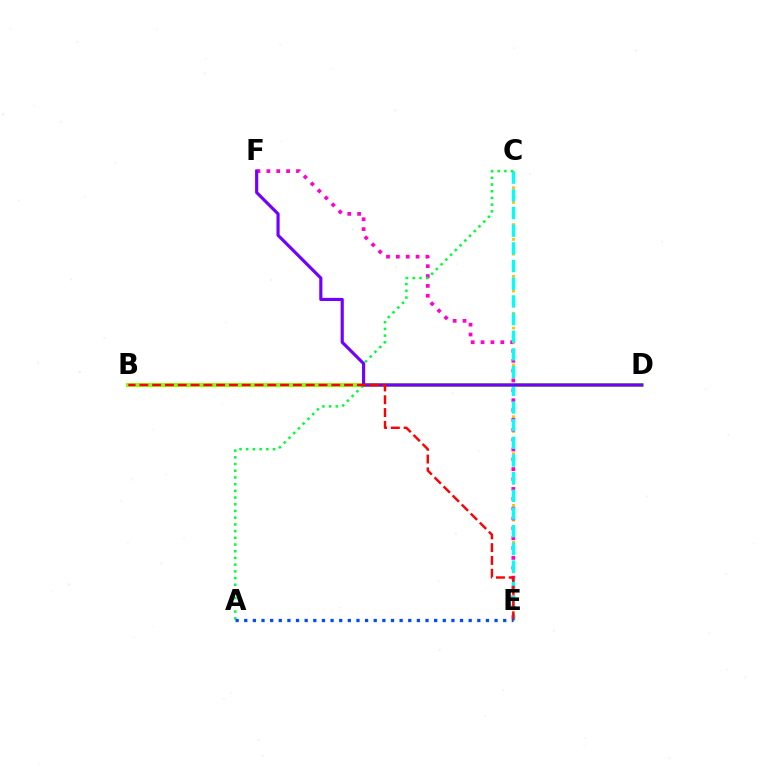{('B', 'D'): [{'color': '#84ff00', 'line_style': 'solid', 'thickness': 2.81}], ('C', 'E'): [{'color': '#ffbd00', 'line_style': 'dotted', 'thickness': 2.01}, {'color': '#00fff6', 'line_style': 'dashed', 'thickness': 2.4}], ('E', 'F'): [{'color': '#ff00cf', 'line_style': 'dotted', 'thickness': 2.68}], ('A', 'C'): [{'color': '#00ff39', 'line_style': 'dotted', 'thickness': 1.82}], ('D', 'F'): [{'color': '#7200ff', 'line_style': 'solid', 'thickness': 2.27}], ('B', 'E'): [{'color': '#ff0000', 'line_style': 'dashed', 'thickness': 1.74}], ('A', 'E'): [{'color': '#004bff', 'line_style': 'dotted', 'thickness': 2.35}]}